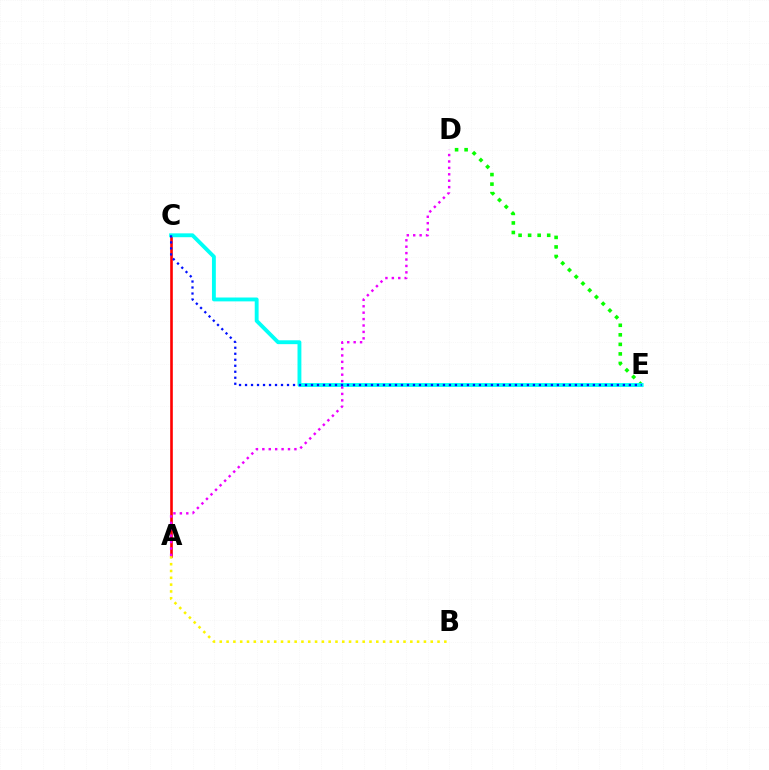{('A', 'C'): [{'color': '#ff0000', 'line_style': 'solid', 'thickness': 1.89}], ('D', 'E'): [{'color': '#08ff00', 'line_style': 'dotted', 'thickness': 2.59}], ('C', 'E'): [{'color': '#00fff6', 'line_style': 'solid', 'thickness': 2.79}, {'color': '#0010ff', 'line_style': 'dotted', 'thickness': 1.63}], ('A', 'B'): [{'color': '#fcf500', 'line_style': 'dotted', 'thickness': 1.85}], ('A', 'D'): [{'color': '#ee00ff', 'line_style': 'dotted', 'thickness': 1.74}]}